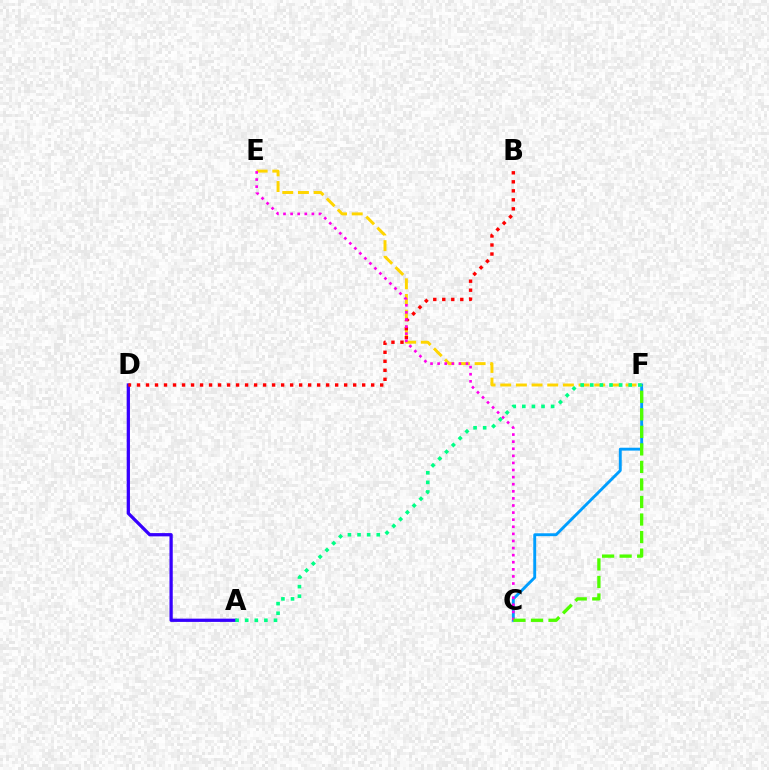{('C', 'F'): [{'color': '#009eff', 'line_style': 'solid', 'thickness': 2.08}, {'color': '#4fff00', 'line_style': 'dashed', 'thickness': 2.38}], ('A', 'D'): [{'color': '#3700ff', 'line_style': 'solid', 'thickness': 2.35}], ('E', 'F'): [{'color': '#ffd500', 'line_style': 'dashed', 'thickness': 2.13}], ('B', 'D'): [{'color': '#ff0000', 'line_style': 'dotted', 'thickness': 2.45}], ('A', 'F'): [{'color': '#00ff86', 'line_style': 'dotted', 'thickness': 2.61}], ('C', 'E'): [{'color': '#ff00ed', 'line_style': 'dotted', 'thickness': 1.93}]}